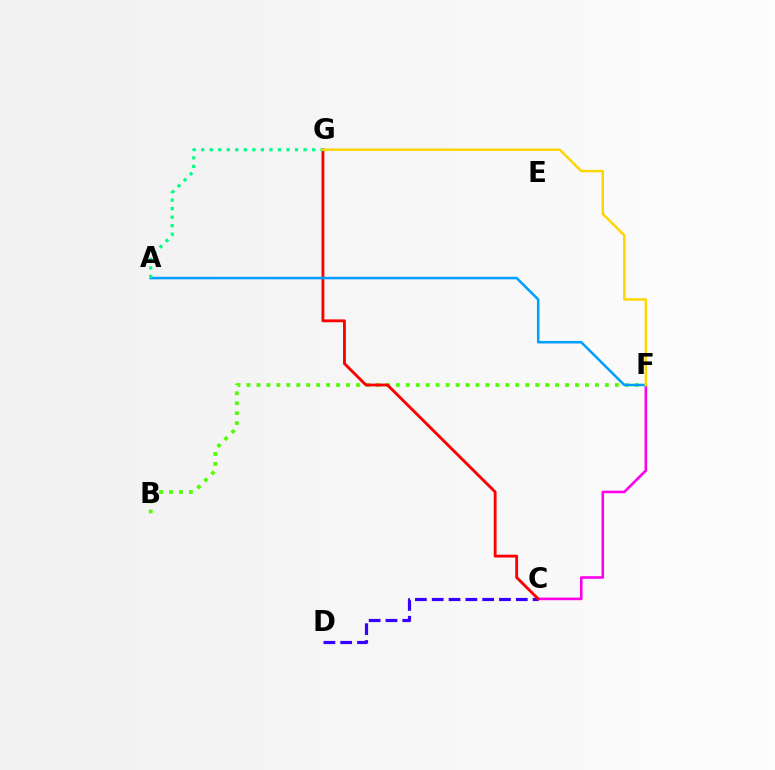{('C', 'F'): [{'color': '#ff00ed', 'line_style': 'solid', 'thickness': 1.86}], ('B', 'F'): [{'color': '#4fff00', 'line_style': 'dotted', 'thickness': 2.7}], ('C', 'D'): [{'color': '#3700ff', 'line_style': 'dashed', 'thickness': 2.28}], ('C', 'G'): [{'color': '#ff0000', 'line_style': 'solid', 'thickness': 2.06}], ('A', 'F'): [{'color': '#009eff', 'line_style': 'solid', 'thickness': 1.83}], ('A', 'G'): [{'color': '#00ff86', 'line_style': 'dotted', 'thickness': 2.32}], ('F', 'G'): [{'color': '#ffd500', 'line_style': 'solid', 'thickness': 1.77}]}